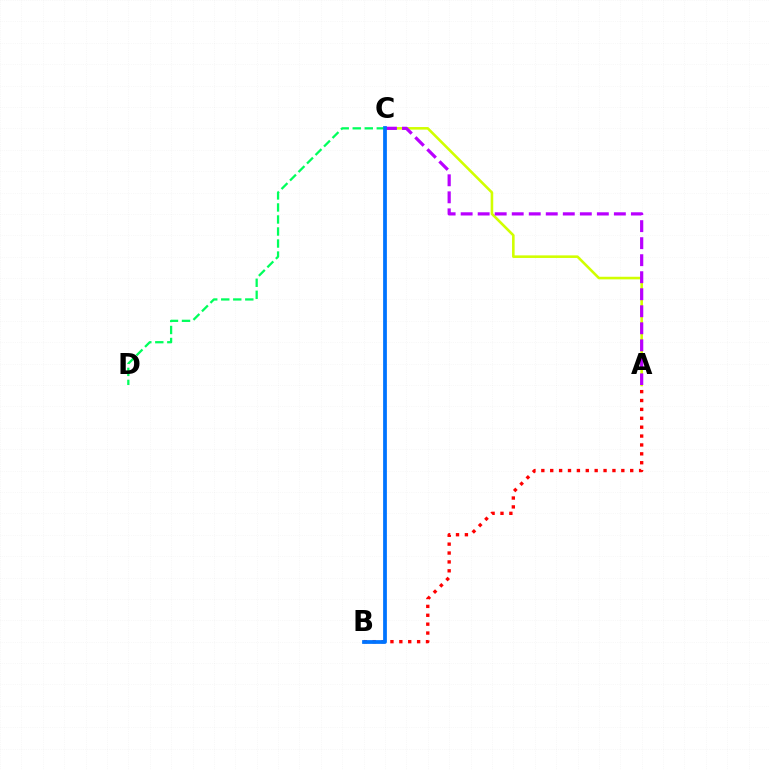{('C', 'D'): [{'color': '#00ff5c', 'line_style': 'dashed', 'thickness': 1.63}], ('A', 'C'): [{'color': '#d1ff00', 'line_style': 'solid', 'thickness': 1.86}, {'color': '#b900ff', 'line_style': 'dashed', 'thickness': 2.31}], ('A', 'B'): [{'color': '#ff0000', 'line_style': 'dotted', 'thickness': 2.41}], ('B', 'C'): [{'color': '#0074ff', 'line_style': 'solid', 'thickness': 2.7}]}